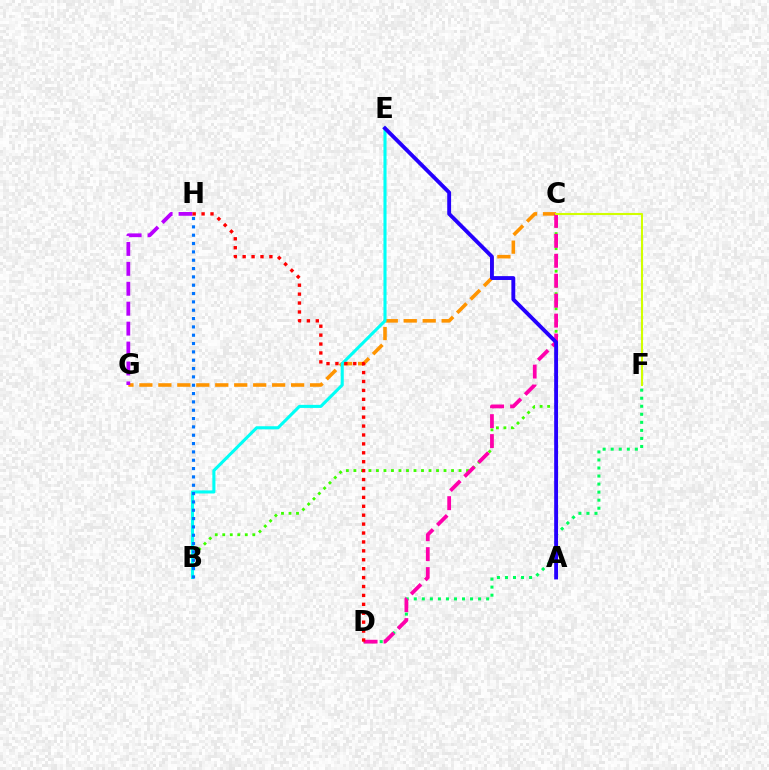{('C', 'G'): [{'color': '#ff9400', 'line_style': 'dashed', 'thickness': 2.58}], ('D', 'F'): [{'color': '#00ff5c', 'line_style': 'dotted', 'thickness': 2.18}], ('G', 'H'): [{'color': '#b900ff', 'line_style': 'dashed', 'thickness': 2.71}], ('B', 'C'): [{'color': '#3dff00', 'line_style': 'dotted', 'thickness': 2.04}], ('B', 'E'): [{'color': '#00fff6', 'line_style': 'solid', 'thickness': 2.22}], ('C', 'D'): [{'color': '#ff00ac', 'line_style': 'dashed', 'thickness': 2.71}], ('A', 'E'): [{'color': '#2500ff', 'line_style': 'solid', 'thickness': 2.78}], ('B', 'H'): [{'color': '#0074ff', 'line_style': 'dotted', 'thickness': 2.26}], ('D', 'H'): [{'color': '#ff0000', 'line_style': 'dotted', 'thickness': 2.42}], ('C', 'F'): [{'color': '#d1ff00', 'line_style': 'solid', 'thickness': 1.51}]}